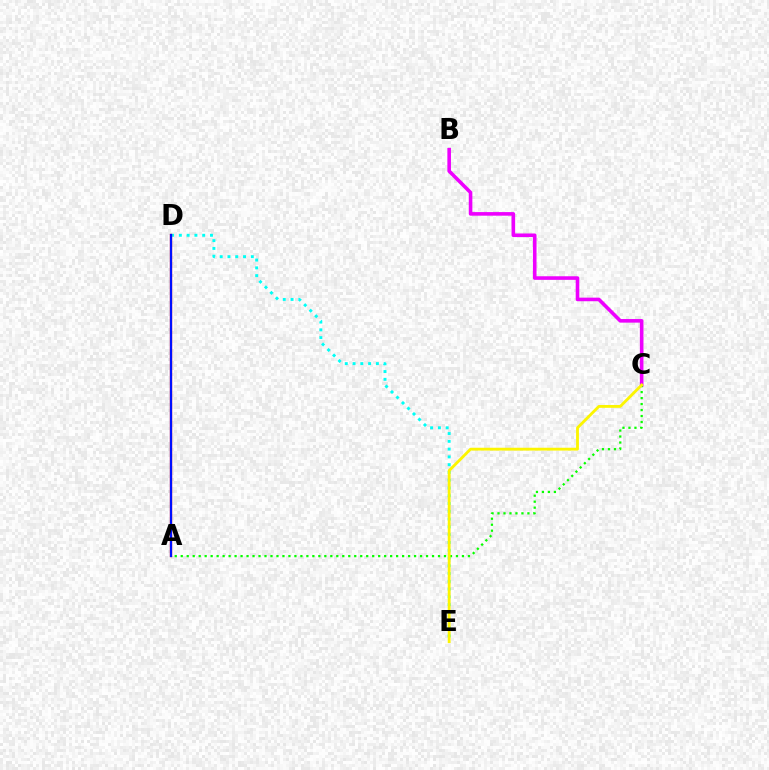{('B', 'C'): [{'color': '#ee00ff', 'line_style': 'solid', 'thickness': 2.59}], ('D', 'E'): [{'color': '#00fff6', 'line_style': 'dotted', 'thickness': 2.11}], ('A', 'C'): [{'color': '#08ff00', 'line_style': 'dotted', 'thickness': 1.63}], ('C', 'E'): [{'color': '#fcf500', 'line_style': 'solid', 'thickness': 2.04}], ('A', 'D'): [{'color': '#ff0000', 'line_style': 'solid', 'thickness': 1.65}, {'color': '#0010ff', 'line_style': 'solid', 'thickness': 1.58}]}